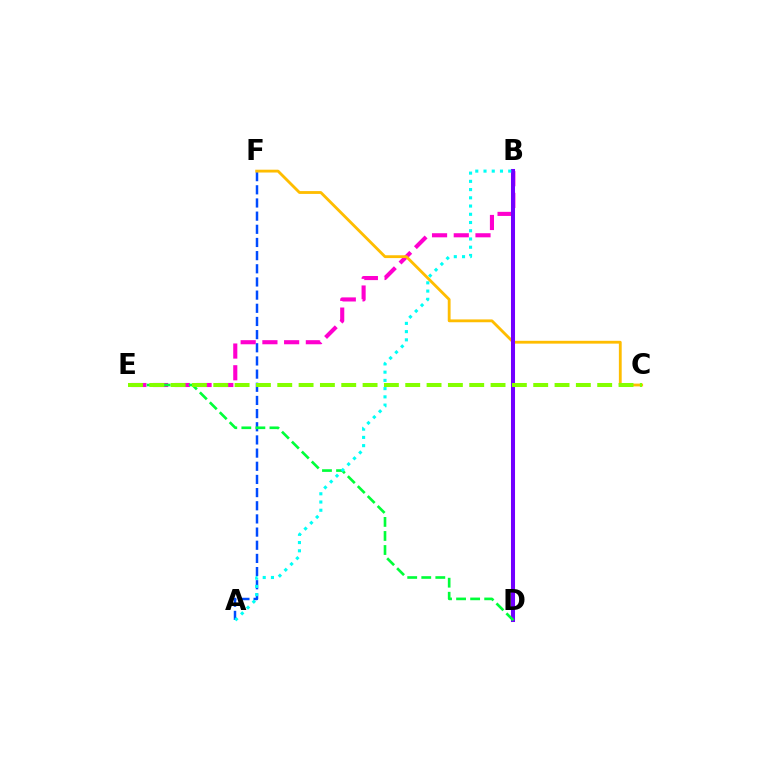{('A', 'F'): [{'color': '#004bff', 'line_style': 'dashed', 'thickness': 1.79}], ('B', 'E'): [{'color': '#ff00cf', 'line_style': 'dashed', 'thickness': 2.95}], ('B', 'D'): [{'color': '#ff0000', 'line_style': 'dotted', 'thickness': 2.84}, {'color': '#7200ff', 'line_style': 'solid', 'thickness': 2.92}], ('C', 'F'): [{'color': '#ffbd00', 'line_style': 'solid', 'thickness': 2.03}], ('D', 'E'): [{'color': '#00ff39', 'line_style': 'dashed', 'thickness': 1.91}], ('C', 'E'): [{'color': '#84ff00', 'line_style': 'dashed', 'thickness': 2.9}], ('A', 'B'): [{'color': '#00fff6', 'line_style': 'dotted', 'thickness': 2.24}]}